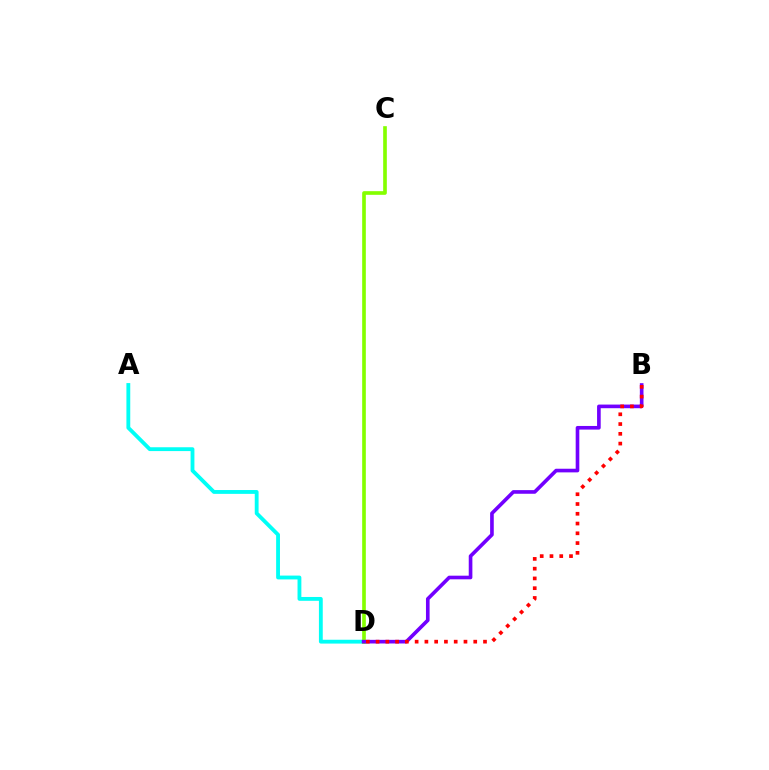{('A', 'D'): [{'color': '#00fff6', 'line_style': 'solid', 'thickness': 2.76}], ('C', 'D'): [{'color': '#84ff00', 'line_style': 'solid', 'thickness': 2.63}], ('B', 'D'): [{'color': '#7200ff', 'line_style': 'solid', 'thickness': 2.62}, {'color': '#ff0000', 'line_style': 'dotted', 'thickness': 2.65}]}